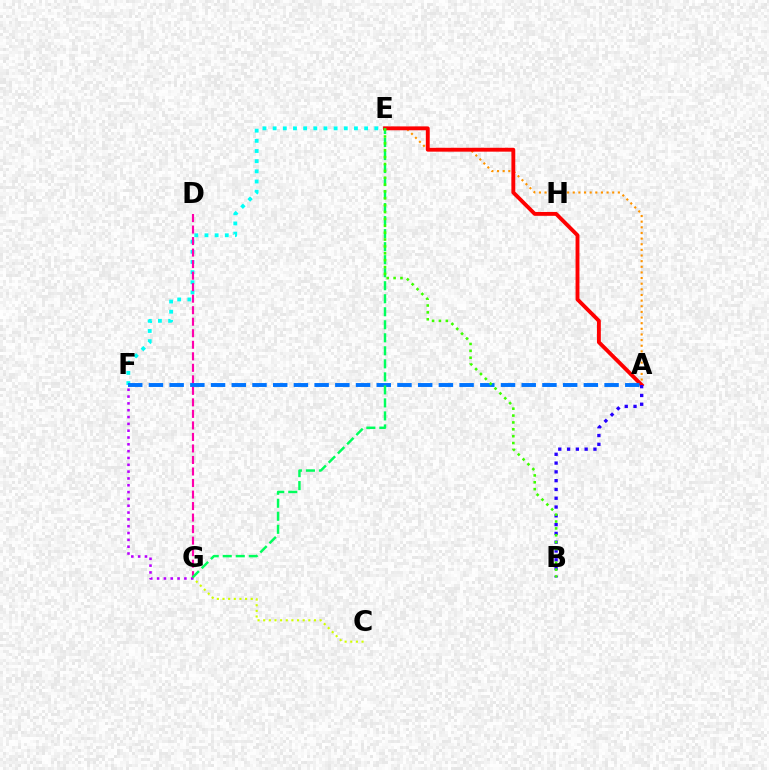{('C', 'G'): [{'color': '#d1ff00', 'line_style': 'dotted', 'thickness': 1.53}], ('E', 'F'): [{'color': '#00fff6', 'line_style': 'dotted', 'thickness': 2.76}], ('F', 'G'): [{'color': '#b900ff', 'line_style': 'dotted', 'thickness': 1.85}], ('D', 'G'): [{'color': '#ff00ac', 'line_style': 'dashed', 'thickness': 1.57}], ('A', 'E'): [{'color': '#ff9400', 'line_style': 'dotted', 'thickness': 1.53}, {'color': '#ff0000', 'line_style': 'solid', 'thickness': 2.79}], ('A', 'B'): [{'color': '#2500ff', 'line_style': 'dotted', 'thickness': 2.39}], ('A', 'F'): [{'color': '#0074ff', 'line_style': 'dashed', 'thickness': 2.81}], ('E', 'G'): [{'color': '#00ff5c', 'line_style': 'dashed', 'thickness': 1.77}], ('B', 'E'): [{'color': '#3dff00', 'line_style': 'dotted', 'thickness': 1.87}]}